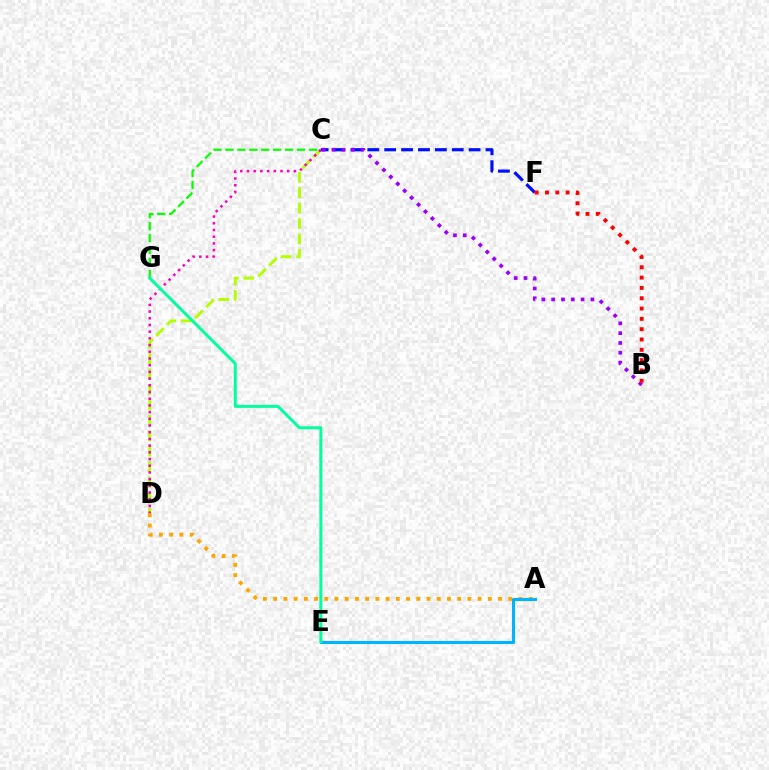{('C', 'D'): [{'color': '#b3ff00', 'line_style': 'dashed', 'thickness': 2.1}, {'color': '#ff00bd', 'line_style': 'dotted', 'thickness': 1.82}], ('C', 'F'): [{'color': '#0010ff', 'line_style': 'dashed', 'thickness': 2.29}], ('C', 'G'): [{'color': '#08ff00', 'line_style': 'dashed', 'thickness': 1.62}], ('A', 'D'): [{'color': '#ffa500', 'line_style': 'dotted', 'thickness': 2.78}], ('A', 'E'): [{'color': '#00b5ff', 'line_style': 'solid', 'thickness': 2.19}], ('B', 'C'): [{'color': '#9b00ff', 'line_style': 'dotted', 'thickness': 2.67}], ('E', 'G'): [{'color': '#00ff9d', 'line_style': 'solid', 'thickness': 2.14}], ('B', 'F'): [{'color': '#ff0000', 'line_style': 'dotted', 'thickness': 2.8}]}